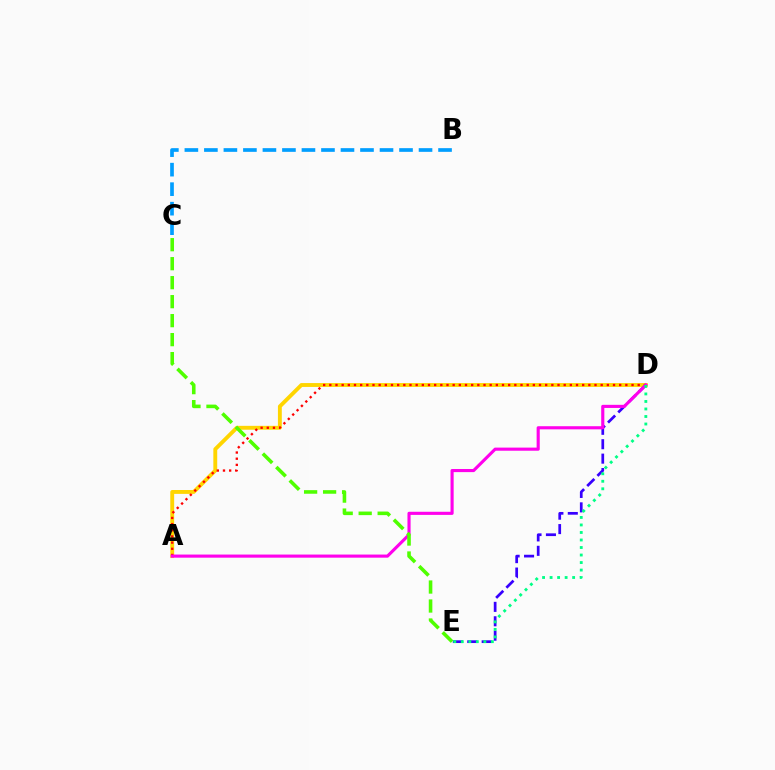{('B', 'C'): [{'color': '#009eff', 'line_style': 'dashed', 'thickness': 2.65}], ('A', 'D'): [{'color': '#ffd500', 'line_style': 'solid', 'thickness': 2.79}, {'color': '#ff0000', 'line_style': 'dotted', 'thickness': 1.68}, {'color': '#ff00ed', 'line_style': 'solid', 'thickness': 2.25}], ('D', 'E'): [{'color': '#3700ff', 'line_style': 'dashed', 'thickness': 1.96}, {'color': '#00ff86', 'line_style': 'dotted', 'thickness': 2.04}], ('C', 'E'): [{'color': '#4fff00', 'line_style': 'dashed', 'thickness': 2.58}]}